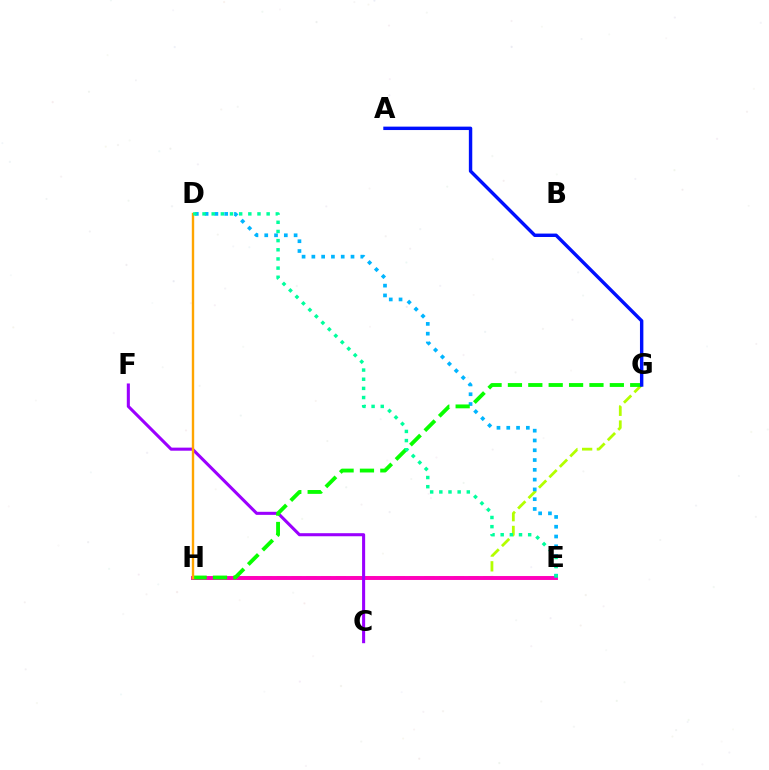{('G', 'H'): [{'color': '#b3ff00', 'line_style': 'dashed', 'thickness': 2.0}, {'color': '#08ff00', 'line_style': 'dashed', 'thickness': 2.77}], ('E', 'H'): [{'color': '#ff0000', 'line_style': 'solid', 'thickness': 1.57}, {'color': '#ff00bd', 'line_style': 'solid', 'thickness': 2.83}], ('C', 'F'): [{'color': '#9b00ff', 'line_style': 'solid', 'thickness': 2.21}], ('D', 'E'): [{'color': '#00b5ff', 'line_style': 'dotted', 'thickness': 2.66}, {'color': '#00ff9d', 'line_style': 'dotted', 'thickness': 2.49}], ('D', 'H'): [{'color': '#ffa500', 'line_style': 'solid', 'thickness': 1.72}], ('A', 'G'): [{'color': '#0010ff', 'line_style': 'solid', 'thickness': 2.45}]}